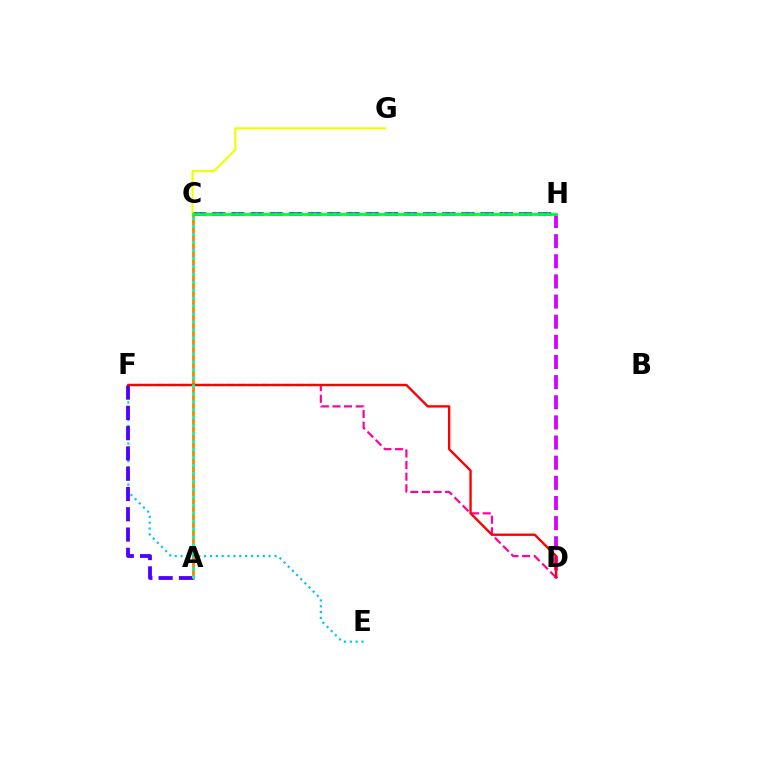{('C', 'H'): [{'color': '#003fff', 'line_style': 'dashed', 'thickness': 2.6}, {'color': '#66ff00', 'line_style': 'dotted', 'thickness': 1.76}, {'color': '#00ff27', 'line_style': 'solid', 'thickness': 1.99}], ('A', 'C'): [{'color': '#ff8800', 'line_style': 'solid', 'thickness': 2.12}, {'color': '#00ffaf', 'line_style': 'dotted', 'thickness': 2.16}], ('C', 'G'): [{'color': '#eeff00', 'line_style': 'solid', 'thickness': 1.53}], ('E', 'F'): [{'color': '#00c7ff', 'line_style': 'dotted', 'thickness': 1.59}], ('D', 'H'): [{'color': '#d600ff', 'line_style': 'dashed', 'thickness': 2.74}], ('A', 'F'): [{'color': '#4f00ff', 'line_style': 'dashed', 'thickness': 2.75}], ('D', 'F'): [{'color': '#ff00a0', 'line_style': 'dashed', 'thickness': 1.58}, {'color': '#ff0000', 'line_style': 'solid', 'thickness': 1.71}]}